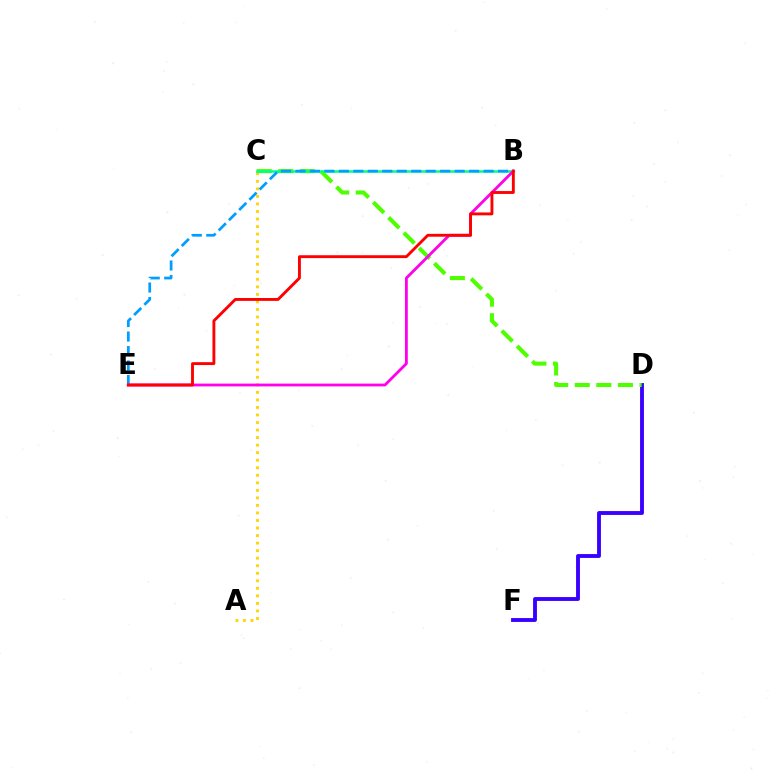{('D', 'F'): [{'color': '#3700ff', 'line_style': 'solid', 'thickness': 2.78}], ('A', 'C'): [{'color': '#ffd500', 'line_style': 'dotted', 'thickness': 2.05}], ('C', 'D'): [{'color': '#4fff00', 'line_style': 'dashed', 'thickness': 2.93}], ('B', 'C'): [{'color': '#00ff86', 'line_style': 'solid', 'thickness': 1.82}], ('B', 'E'): [{'color': '#009eff', 'line_style': 'dashed', 'thickness': 1.97}, {'color': '#ff00ed', 'line_style': 'solid', 'thickness': 2.03}, {'color': '#ff0000', 'line_style': 'solid', 'thickness': 2.07}]}